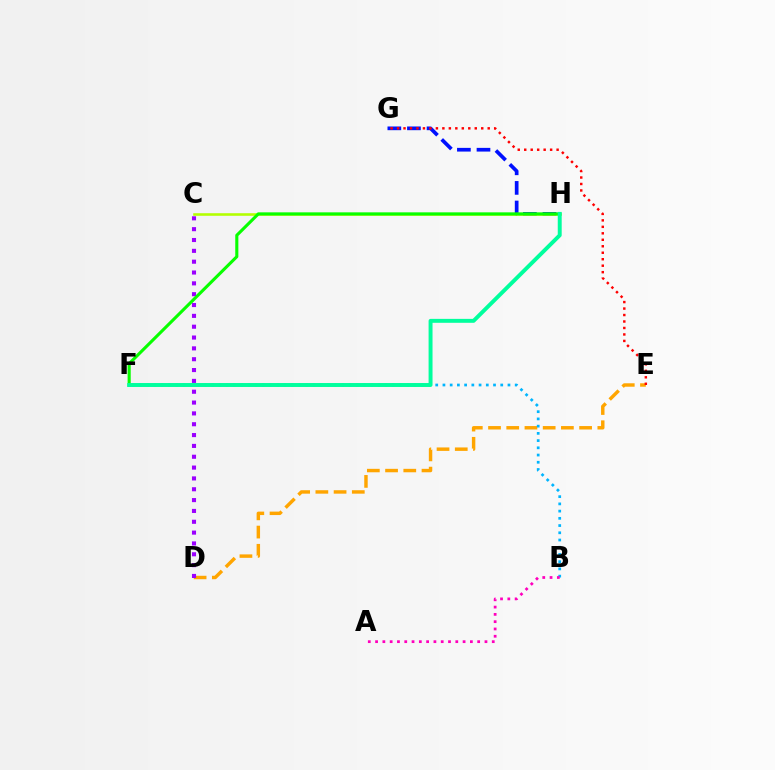{('D', 'E'): [{'color': '#ffa500', 'line_style': 'dashed', 'thickness': 2.47}], ('C', 'D'): [{'color': '#9b00ff', 'line_style': 'dotted', 'thickness': 2.94}], ('B', 'F'): [{'color': '#00b5ff', 'line_style': 'dotted', 'thickness': 1.96}], ('G', 'H'): [{'color': '#0010ff', 'line_style': 'dashed', 'thickness': 2.66}], ('C', 'H'): [{'color': '#b3ff00', 'line_style': 'solid', 'thickness': 1.86}], ('E', 'G'): [{'color': '#ff0000', 'line_style': 'dotted', 'thickness': 1.76}], ('A', 'B'): [{'color': '#ff00bd', 'line_style': 'dotted', 'thickness': 1.98}], ('F', 'H'): [{'color': '#08ff00', 'line_style': 'solid', 'thickness': 2.23}, {'color': '#00ff9d', 'line_style': 'solid', 'thickness': 2.83}]}